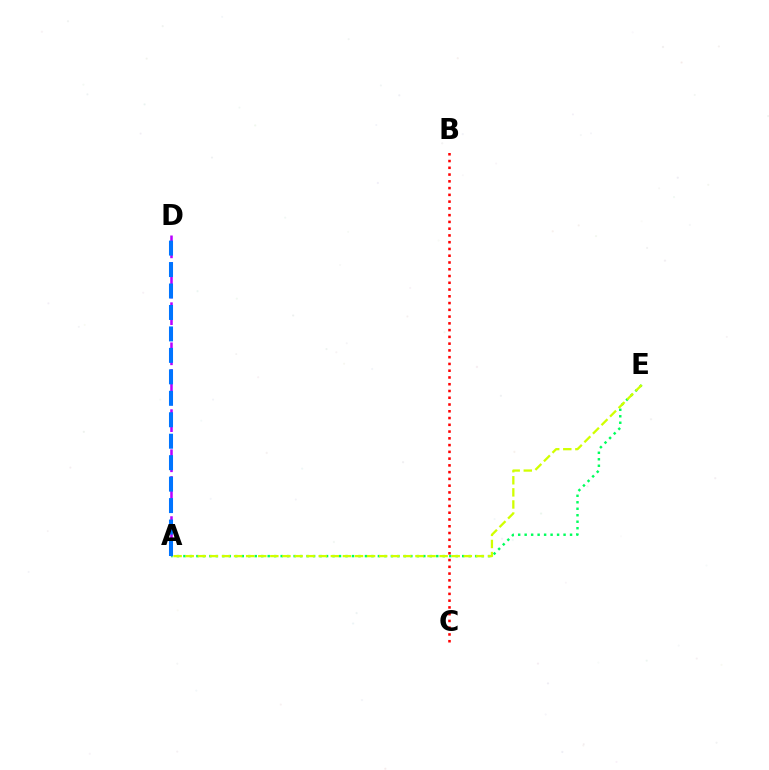{('B', 'C'): [{'color': '#ff0000', 'line_style': 'dotted', 'thickness': 1.84}], ('A', 'E'): [{'color': '#00ff5c', 'line_style': 'dotted', 'thickness': 1.76}, {'color': '#d1ff00', 'line_style': 'dashed', 'thickness': 1.64}], ('A', 'D'): [{'color': '#b900ff', 'line_style': 'dashed', 'thickness': 1.82}, {'color': '#0074ff', 'line_style': 'dashed', 'thickness': 2.92}]}